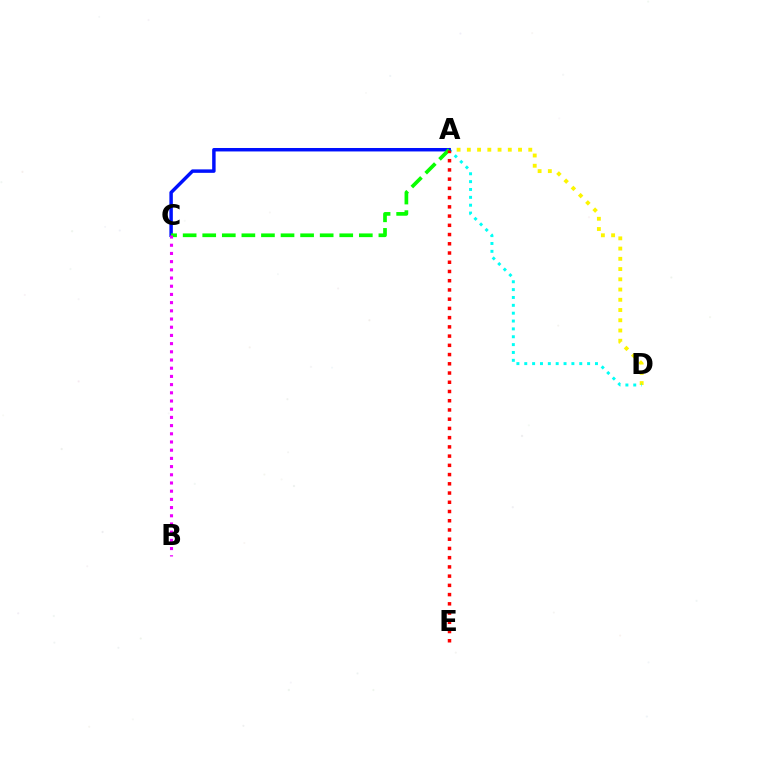{('A', 'D'): [{'color': '#fcf500', 'line_style': 'dotted', 'thickness': 2.78}, {'color': '#00fff6', 'line_style': 'dotted', 'thickness': 2.13}], ('A', 'C'): [{'color': '#0010ff', 'line_style': 'solid', 'thickness': 2.49}, {'color': '#08ff00', 'line_style': 'dashed', 'thickness': 2.66}], ('A', 'E'): [{'color': '#ff0000', 'line_style': 'dotted', 'thickness': 2.51}], ('B', 'C'): [{'color': '#ee00ff', 'line_style': 'dotted', 'thickness': 2.23}]}